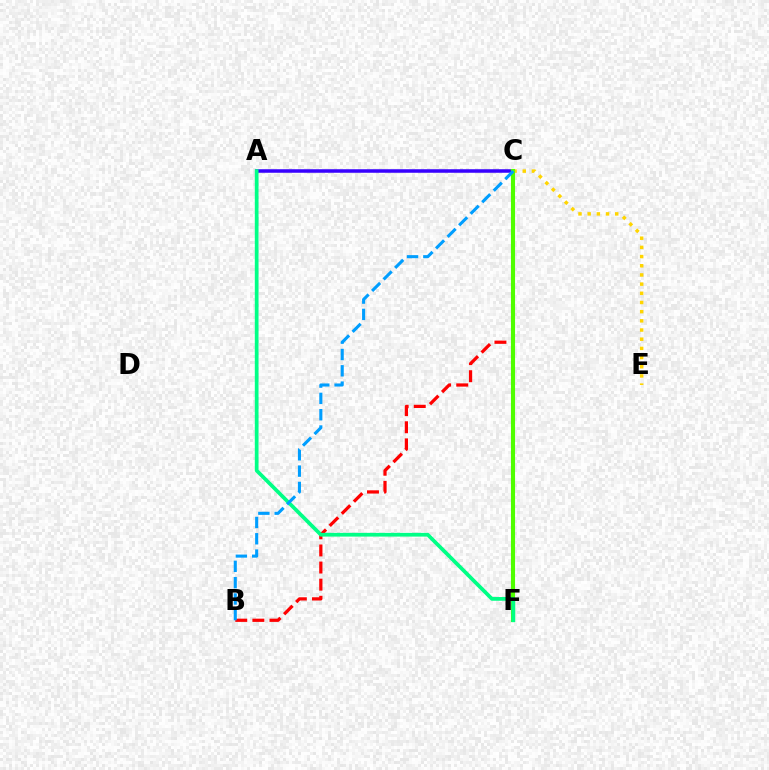{('C', 'E'): [{'color': '#ffd500', 'line_style': 'dotted', 'thickness': 2.49}], ('B', 'C'): [{'color': '#ff0000', 'line_style': 'dashed', 'thickness': 2.32}, {'color': '#009eff', 'line_style': 'dashed', 'thickness': 2.22}], ('C', 'F'): [{'color': '#ff00ed', 'line_style': 'dashed', 'thickness': 2.85}, {'color': '#4fff00', 'line_style': 'solid', 'thickness': 2.96}], ('A', 'C'): [{'color': '#3700ff', 'line_style': 'solid', 'thickness': 2.54}], ('A', 'F'): [{'color': '#00ff86', 'line_style': 'solid', 'thickness': 2.69}]}